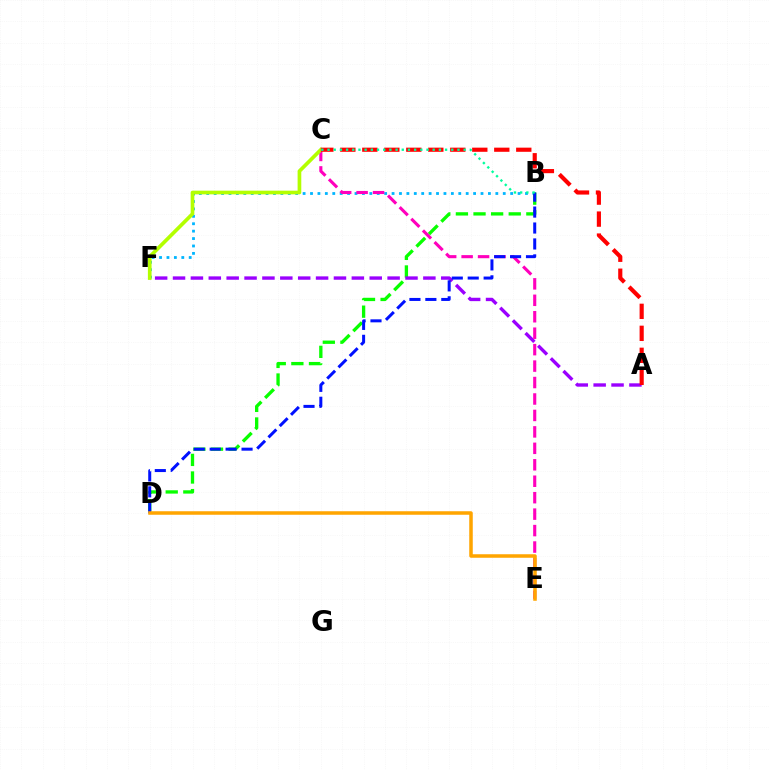{('B', 'F'): [{'color': '#00b5ff', 'line_style': 'dotted', 'thickness': 2.01}], ('B', 'D'): [{'color': '#08ff00', 'line_style': 'dashed', 'thickness': 2.39}, {'color': '#0010ff', 'line_style': 'dashed', 'thickness': 2.16}], ('A', 'F'): [{'color': '#9b00ff', 'line_style': 'dashed', 'thickness': 2.43}], ('C', 'E'): [{'color': '#ff00bd', 'line_style': 'dashed', 'thickness': 2.23}], ('C', 'F'): [{'color': '#b3ff00', 'line_style': 'solid', 'thickness': 2.65}], ('A', 'C'): [{'color': '#ff0000', 'line_style': 'dashed', 'thickness': 2.99}], ('B', 'C'): [{'color': '#00ff9d', 'line_style': 'dotted', 'thickness': 1.68}], ('D', 'E'): [{'color': '#ffa500', 'line_style': 'solid', 'thickness': 2.53}]}